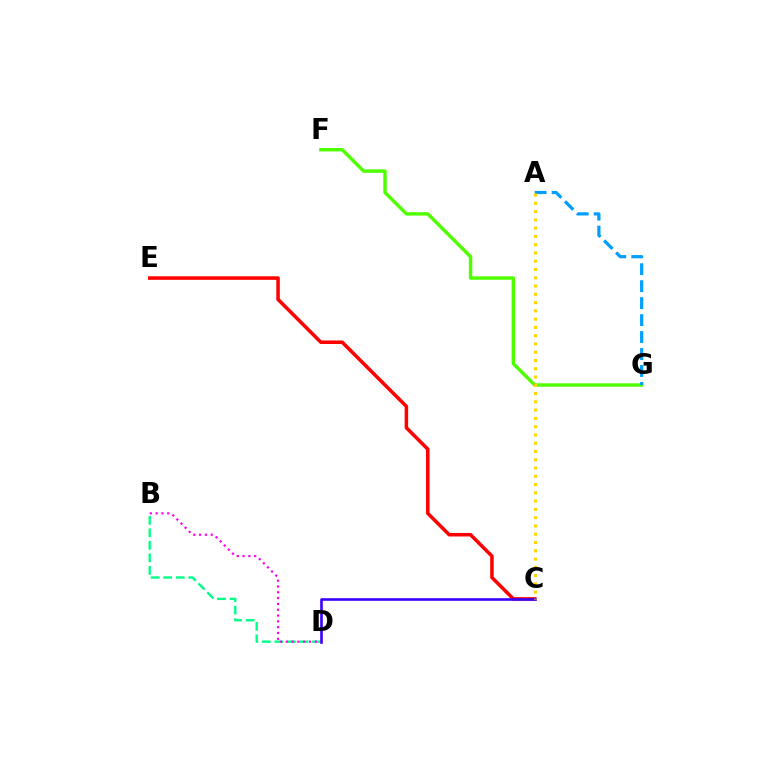{('B', 'D'): [{'color': '#00ff86', 'line_style': 'dashed', 'thickness': 1.7}, {'color': '#ff00ed', 'line_style': 'dotted', 'thickness': 1.58}], ('F', 'G'): [{'color': '#4fff00', 'line_style': 'solid', 'thickness': 2.47}], ('C', 'E'): [{'color': '#ff0000', 'line_style': 'solid', 'thickness': 2.54}], ('C', 'D'): [{'color': '#3700ff', 'line_style': 'solid', 'thickness': 1.88}], ('A', 'G'): [{'color': '#009eff', 'line_style': 'dashed', 'thickness': 2.3}], ('A', 'C'): [{'color': '#ffd500', 'line_style': 'dotted', 'thickness': 2.25}]}